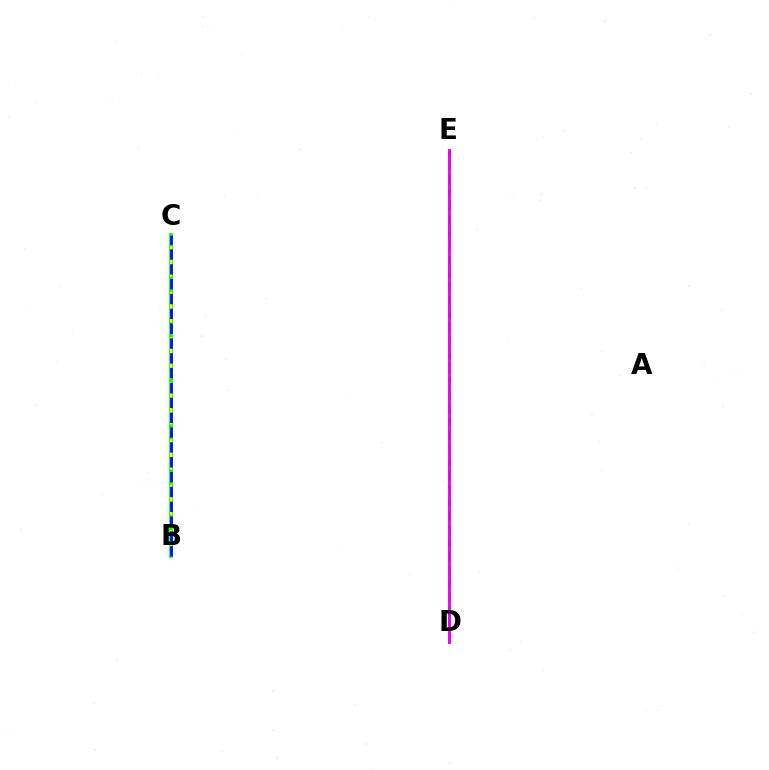{('B', 'C'): [{'color': '#08ff00', 'line_style': 'solid', 'thickness': 2.68}, {'color': '#fcf500', 'line_style': 'dashed', 'thickness': 1.54}, {'color': '#0010ff', 'line_style': 'dashed', 'thickness': 2.02}], ('D', 'E'): [{'color': '#00fff6', 'line_style': 'dotted', 'thickness': 2.22}, {'color': '#ff0000', 'line_style': 'dashed', 'thickness': 1.83}, {'color': '#ee00ff', 'line_style': 'solid', 'thickness': 2.07}]}